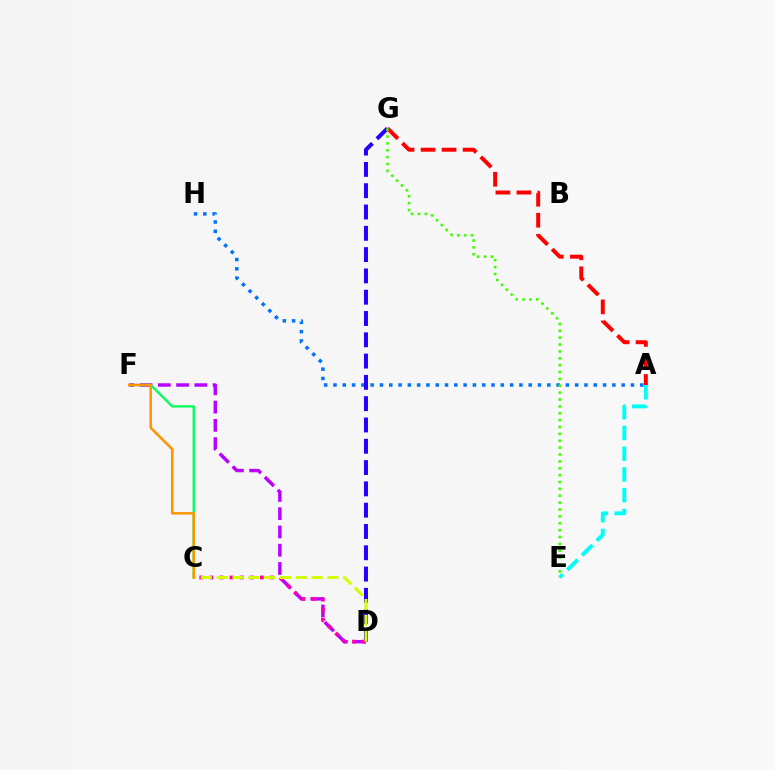{('A', 'H'): [{'color': '#0074ff', 'line_style': 'dotted', 'thickness': 2.53}], ('D', 'F'): [{'color': '#b900ff', 'line_style': 'dashed', 'thickness': 2.48}], ('D', 'G'): [{'color': '#2500ff', 'line_style': 'dashed', 'thickness': 2.89}], ('C', 'F'): [{'color': '#00ff5c', 'line_style': 'solid', 'thickness': 1.67}, {'color': '#ff9400', 'line_style': 'solid', 'thickness': 1.8}], ('A', 'E'): [{'color': '#00fff6', 'line_style': 'dashed', 'thickness': 2.82}], ('C', 'D'): [{'color': '#ff00ac', 'line_style': 'dotted', 'thickness': 2.74}, {'color': '#d1ff00', 'line_style': 'dashed', 'thickness': 2.15}], ('A', 'G'): [{'color': '#ff0000', 'line_style': 'dashed', 'thickness': 2.85}], ('E', 'G'): [{'color': '#3dff00', 'line_style': 'dotted', 'thickness': 1.87}]}